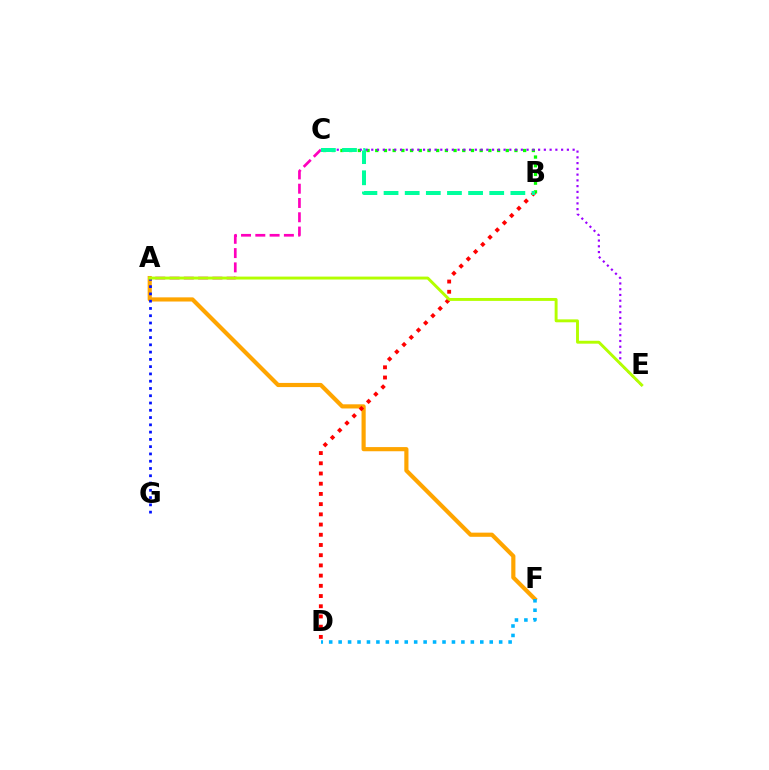{('B', 'C'): [{'color': '#08ff00', 'line_style': 'dotted', 'thickness': 2.36}, {'color': '#00ff9d', 'line_style': 'dashed', 'thickness': 2.87}], ('C', 'E'): [{'color': '#9b00ff', 'line_style': 'dotted', 'thickness': 1.56}], ('A', 'F'): [{'color': '#ffa500', 'line_style': 'solid', 'thickness': 2.99}], ('A', 'G'): [{'color': '#0010ff', 'line_style': 'dotted', 'thickness': 1.98}], ('A', 'C'): [{'color': '#ff00bd', 'line_style': 'dashed', 'thickness': 1.94}], ('D', 'F'): [{'color': '#00b5ff', 'line_style': 'dotted', 'thickness': 2.57}], ('B', 'D'): [{'color': '#ff0000', 'line_style': 'dotted', 'thickness': 2.77}], ('A', 'E'): [{'color': '#b3ff00', 'line_style': 'solid', 'thickness': 2.1}]}